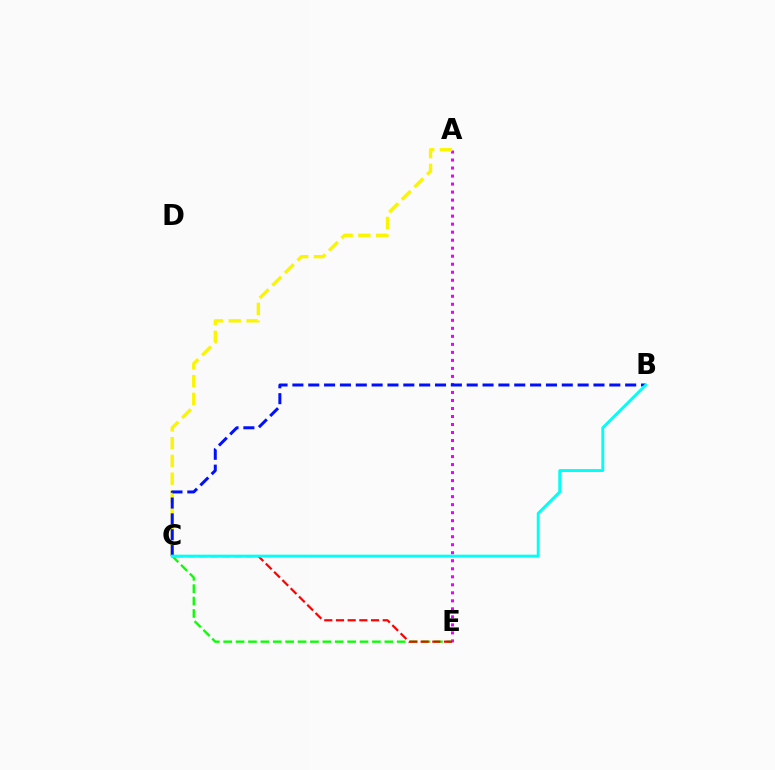{('A', 'E'): [{'color': '#ee00ff', 'line_style': 'dotted', 'thickness': 2.18}], ('C', 'E'): [{'color': '#08ff00', 'line_style': 'dashed', 'thickness': 1.68}, {'color': '#ff0000', 'line_style': 'dashed', 'thickness': 1.59}], ('A', 'C'): [{'color': '#fcf500', 'line_style': 'dashed', 'thickness': 2.41}], ('B', 'C'): [{'color': '#0010ff', 'line_style': 'dashed', 'thickness': 2.15}, {'color': '#00fff6', 'line_style': 'solid', 'thickness': 2.08}]}